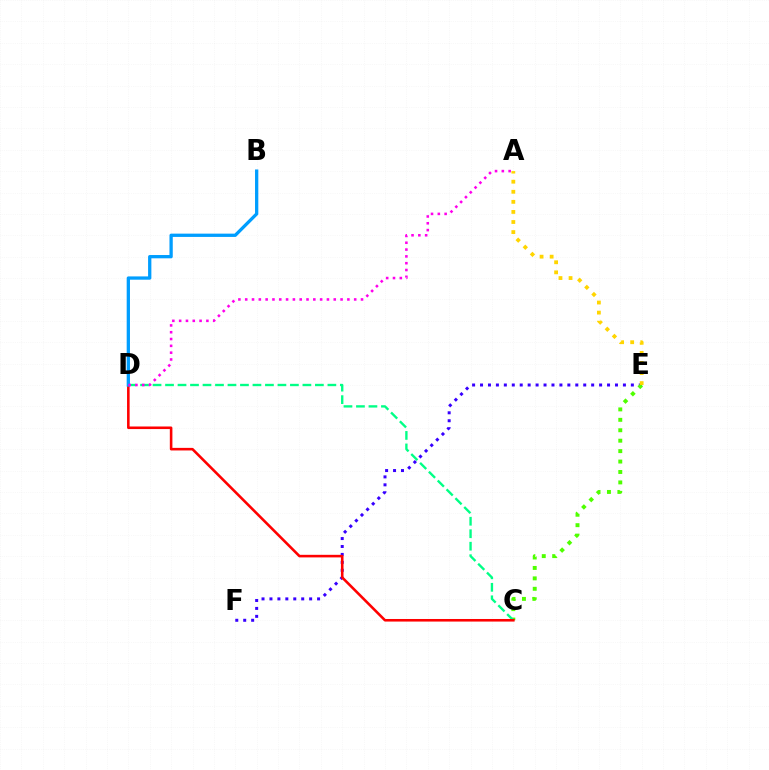{('E', 'F'): [{'color': '#3700ff', 'line_style': 'dotted', 'thickness': 2.16}], ('C', 'E'): [{'color': '#4fff00', 'line_style': 'dotted', 'thickness': 2.83}], ('C', 'D'): [{'color': '#00ff86', 'line_style': 'dashed', 'thickness': 1.7}, {'color': '#ff0000', 'line_style': 'solid', 'thickness': 1.86}], ('A', 'E'): [{'color': '#ffd500', 'line_style': 'dotted', 'thickness': 2.74}], ('B', 'D'): [{'color': '#009eff', 'line_style': 'solid', 'thickness': 2.37}], ('A', 'D'): [{'color': '#ff00ed', 'line_style': 'dotted', 'thickness': 1.85}]}